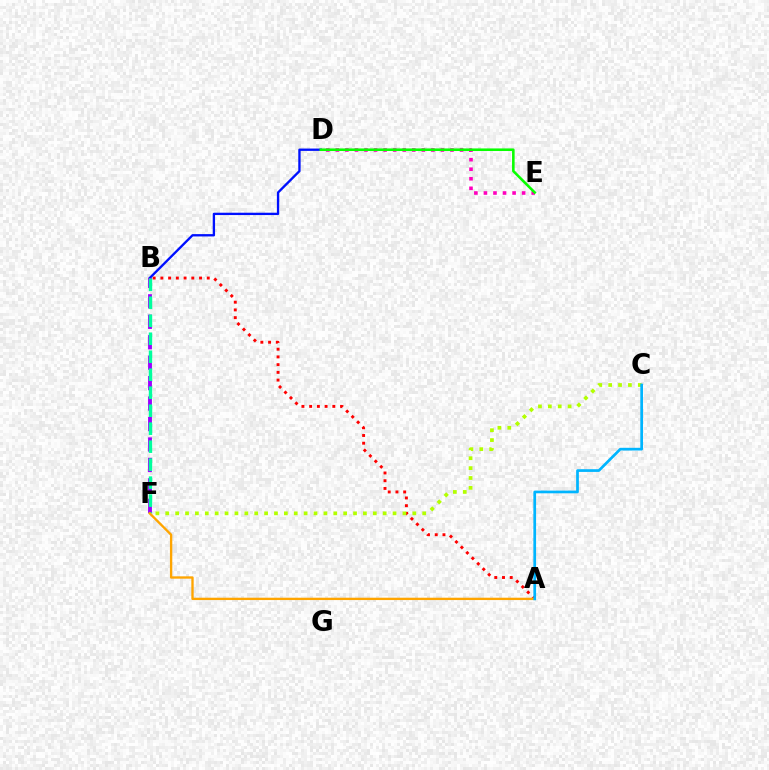{('A', 'B'): [{'color': '#ff0000', 'line_style': 'dotted', 'thickness': 2.1}], ('D', 'E'): [{'color': '#ff00bd', 'line_style': 'dotted', 'thickness': 2.6}, {'color': '#08ff00', 'line_style': 'solid', 'thickness': 1.86}], ('B', 'D'): [{'color': '#0010ff', 'line_style': 'solid', 'thickness': 1.68}], ('C', 'F'): [{'color': '#b3ff00', 'line_style': 'dotted', 'thickness': 2.68}], ('B', 'F'): [{'color': '#9b00ff', 'line_style': 'dashed', 'thickness': 2.78}, {'color': '#00ff9d', 'line_style': 'dashed', 'thickness': 2.44}], ('A', 'F'): [{'color': '#ffa500', 'line_style': 'solid', 'thickness': 1.69}], ('A', 'C'): [{'color': '#00b5ff', 'line_style': 'solid', 'thickness': 1.96}]}